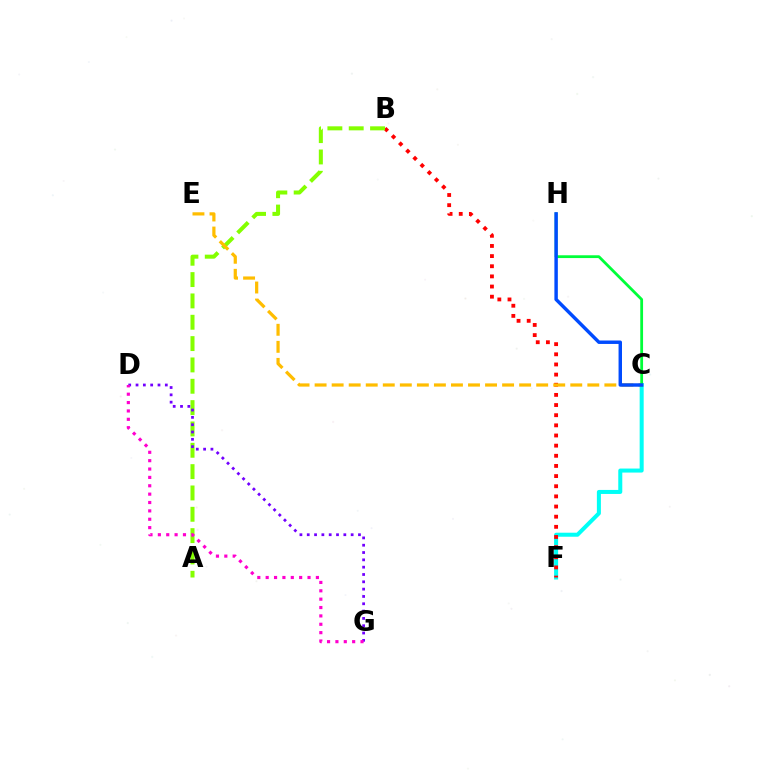{('C', 'F'): [{'color': '#00fff6', 'line_style': 'solid', 'thickness': 2.89}], ('B', 'F'): [{'color': '#ff0000', 'line_style': 'dotted', 'thickness': 2.76}], ('A', 'B'): [{'color': '#84ff00', 'line_style': 'dashed', 'thickness': 2.9}], ('D', 'G'): [{'color': '#7200ff', 'line_style': 'dotted', 'thickness': 1.99}, {'color': '#ff00cf', 'line_style': 'dotted', 'thickness': 2.27}], ('C', 'E'): [{'color': '#ffbd00', 'line_style': 'dashed', 'thickness': 2.32}], ('C', 'H'): [{'color': '#00ff39', 'line_style': 'solid', 'thickness': 2.01}, {'color': '#004bff', 'line_style': 'solid', 'thickness': 2.48}]}